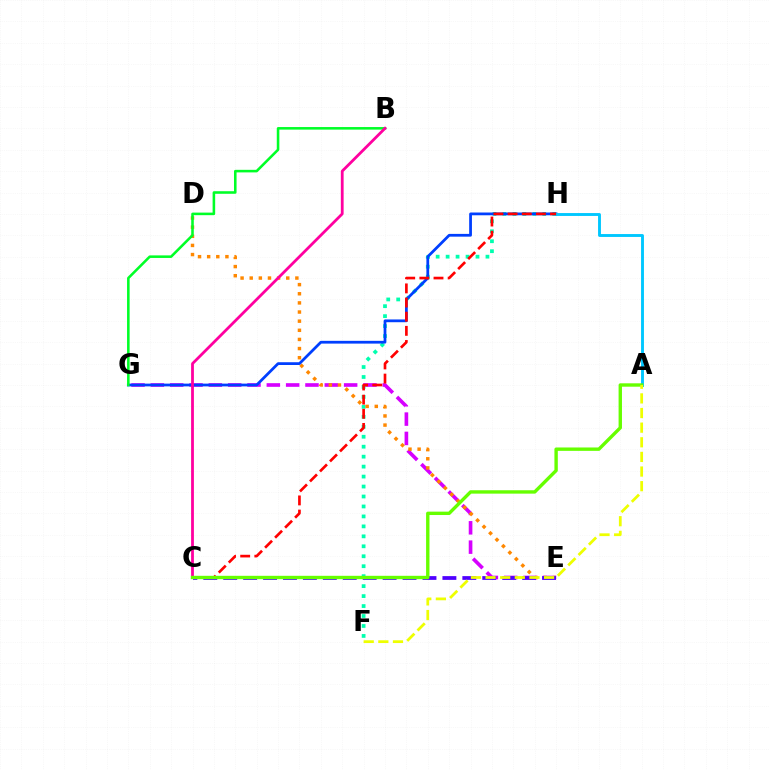{('E', 'G'): [{'color': '#d600ff', 'line_style': 'dashed', 'thickness': 2.63}], ('F', 'H'): [{'color': '#00ffaf', 'line_style': 'dotted', 'thickness': 2.71}], ('D', 'E'): [{'color': '#ff8800', 'line_style': 'dotted', 'thickness': 2.48}], ('C', 'E'): [{'color': '#4f00ff', 'line_style': 'dashed', 'thickness': 2.71}], ('G', 'H'): [{'color': '#003fff', 'line_style': 'solid', 'thickness': 1.99}], ('A', 'H'): [{'color': '#00c7ff', 'line_style': 'solid', 'thickness': 2.08}], ('B', 'G'): [{'color': '#00ff27', 'line_style': 'solid', 'thickness': 1.85}], ('C', 'H'): [{'color': '#ff0000', 'line_style': 'dashed', 'thickness': 1.92}], ('B', 'C'): [{'color': '#ff00a0', 'line_style': 'solid', 'thickness': 2.01}], ('A', 'C'): [{'color': '#66ff00', 'line_style': 'solid', 'thickness': 2.44}], ('A', 'F'): [{'color': '#eeff00', 'line_style': 'dashed', 'thickness': 1.99}]}